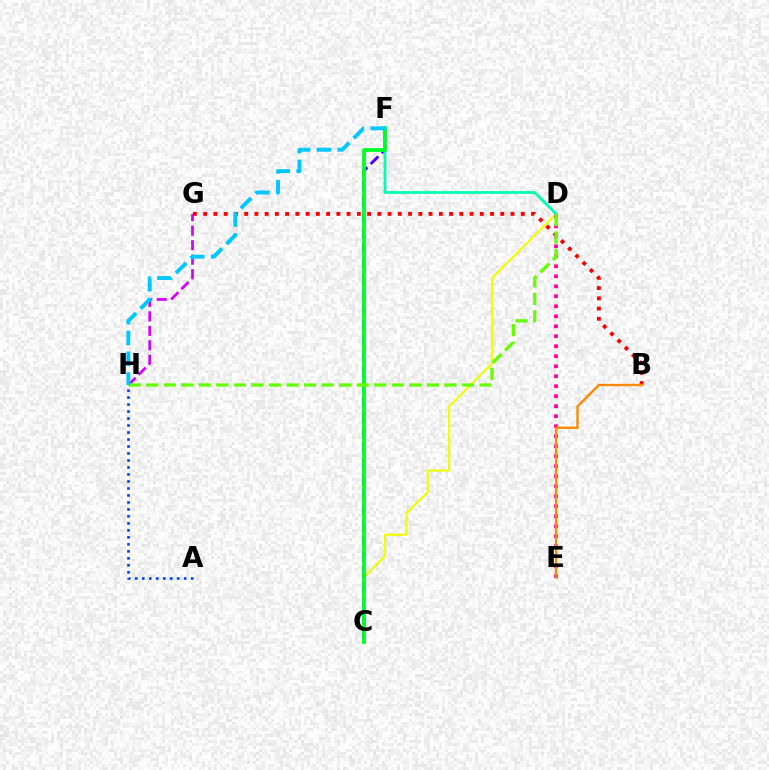{('C', 'D'): [{'color': '#eeff00', 'line_style': 'solid', 'thickness': 1.53}], ('A', 'H'): [{'color': '#003fff', 'line_style': 'dotted', 'thickness': 1.9}], ('G', 'H'): [{'color': '#d600ff', 'line_style': 'dashed', 'thickness': 1.97}], ('C', 'F'): [{'color': '#4f00ff', 'line_style': 'dashed', 'thickness': 2.09}, {'color': '#00ff27', 'line_style': 'solid', 'thickness': 2.72}], ('B', 'G'): [{'color': '#ff0000', 'line_style': 'dotted', 'thickness': 2.78}], ('D', 'F'): [{'color': '#00ffaf', 'line_style': 'solid', 'thickness': 2.01}], ('D', 'E'): [{'color': '#ff00a0', 'line_style': 'dotted', 'thickness': 2.72}], ('B', 'E'): [{'color': '#ff8800', 'line_style': 'solid', 'thickness': 1.69}], ('D', 'H'): [{'color': '#66ff00', 'line_style': 'dashed', 'thickness': 2.38}], ('F', 'H'): [{'color': '#00c7ff', 'line_style': 'dashed', 'thickness': 2.83}]}